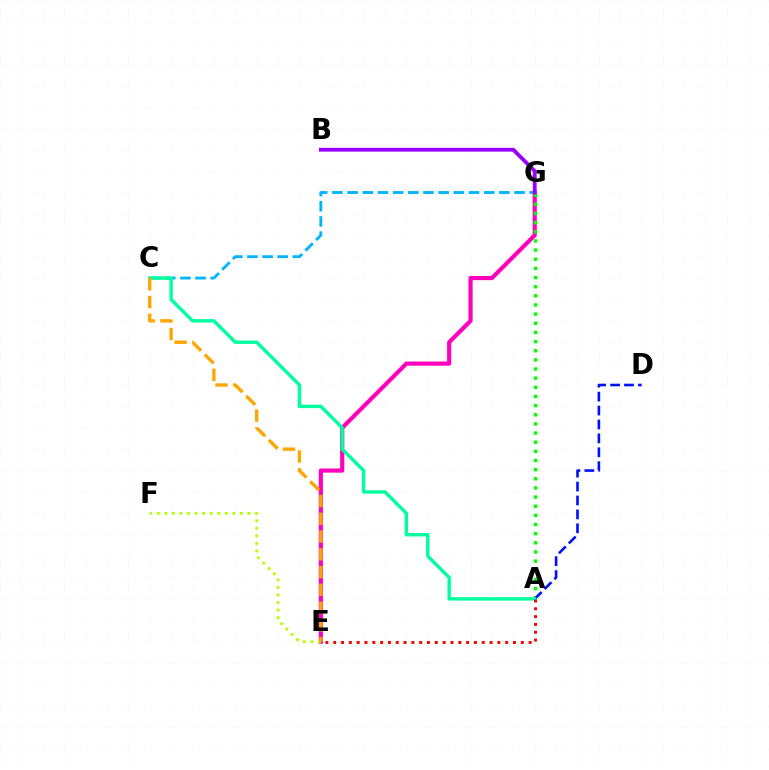{('E', 'G'): [{'color': '#ff00bd', 'line_style': 'solid', 'thickness': 3.0}], ('A', 'G'): [{'color': '#08ff00', 'line_style': 'dotted', 'thickness': 2.49}], ('E', 'F'): [{'color': '#b3ff00', 'line_style': 'dotted', 'thickness': 2.05}], ('A', 'D'): [{'color': '#0010ff', 'line_style': 'dashed', 'thickness': 1.89}], ('C', 'G'): [{'color': '#00b5ff', 'line_style': 'dashed', 'thickness': 2.06}], ('B', 'G'): [{'color': '#9b00ff', 'line_style': 'solid', 'thickness': 2.75}], ('A', 'C'): [{'color': '#00ff9d', 'line_style': 'solid', 'thickness': 2.44}], ('C', 'E'): [{'color': '#ffa500', 'line_style': 'dashed', 'thickness': 2.41}], ('A', 'E'): [{'color': '#ff0000', 'line_style': 'dotted', 'thickness': 2.12}]}